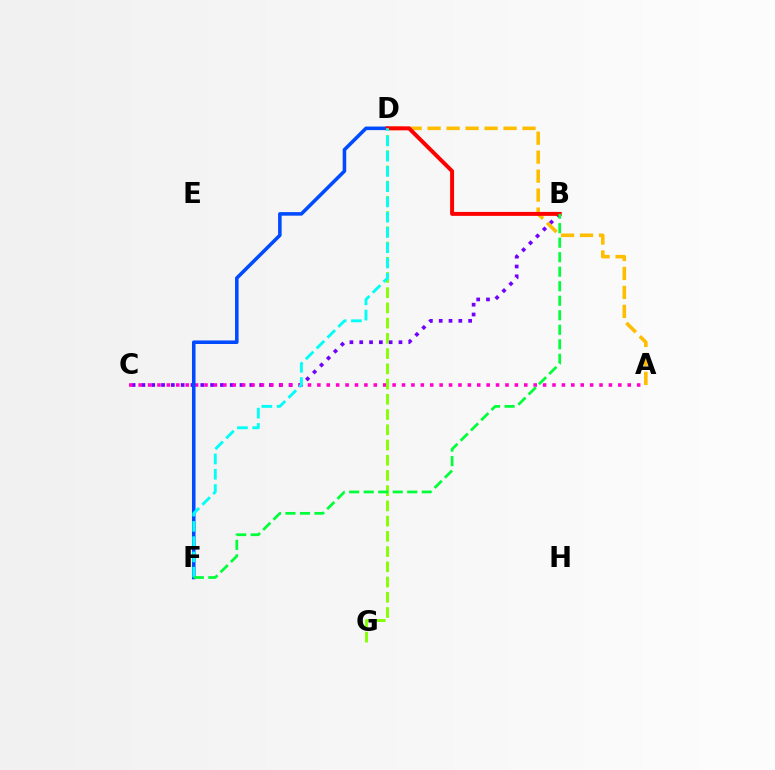{('B', 'C'): [{'color': '#7200ff', 'line_style': 'dotted', 'thickness': 2.67}], ('A', 'C'): [{'color': '#ff00cf', 'line_style': 'dotted', 'thickness': 2.56}], ('A', 'D'): [{'color': '#ffbd00', 'line_style': 'dashed', 'thickness': 2.58}], ('D', 'F'): [{'color': '#004bff', 'line_style': 'solid', 'thickness': 2.56}, {'color': '#00fff6', 'line_style': 'dashed', 'thickness': 2.07}], ('B', 'D'): [{'color': '#ff0000', 'line_style': 'solid', 'thickness': 2.85}], ('D', 'G'): [{'color': '#84ff00', 'line_style': 'dashed', 'thickness': 2.07}], ('B', 'F'): [{'color': '#00ff39', 'line_style': 'dashed', 'thickness': 1.97}]}